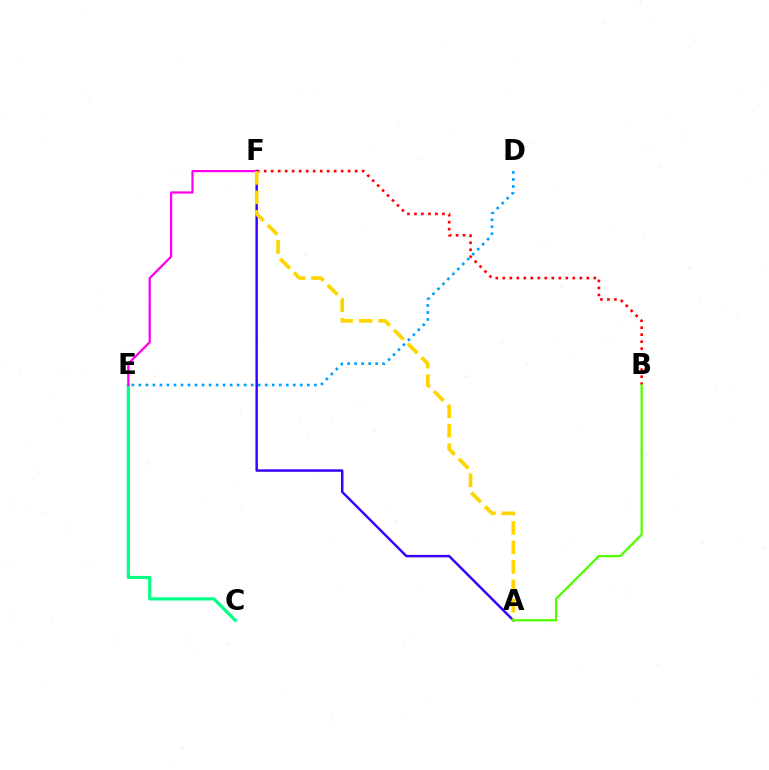{('C', 'E'): [{'color': '#00ff86', 'line_style': 'solid', 'thickness': 2.29}], ('E', 'F'): [{'color': '#ff00ed', 'line_style': 'solid', 'thickness': 1.63}], ('D', 'E'): [{'color': '#009eff', 'line_style': 'dotted', 'thickness': 1.91}], ('A', 'F'): [{'color': '#3700ff', 'line_style': 'solid', 'thickness': 1.77}, {'color': '#ffd500', 'line_style': 'dashed', 'thickness': 2.65}], ('B', 'F'): [{'color': '#ff0000', 'line_style': 'dotted', 'thickness': 1.9}], ('A', 'B'): [{'color': '#4fff00', 'line_style': 'solid', 'thickness': 1.63}]}